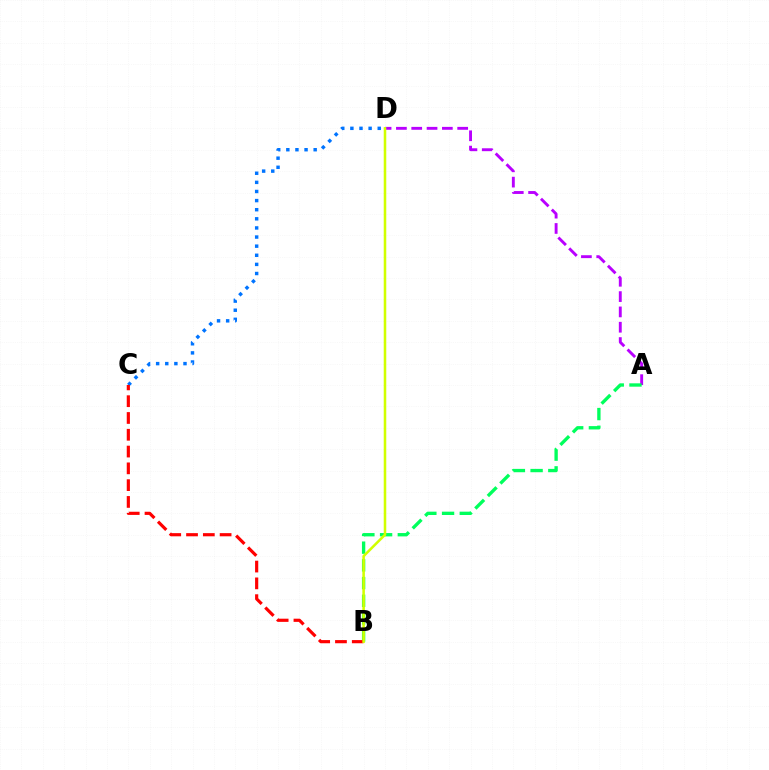{('A', 'D'): [{'color': '#b900ff', 'line_style': 'dashed', 'thickness': 2.08}], ('A', 'B'): [{'color': '#00ff5c', 'line_style': 'dashed', 'thickness': 2.41}], ('C', 'D'): [{'color': '#0074ff', 'line_style': 'dotted', 'thickness': 2.48}], ('B', 'C'): [{'color': '#ff0000', 'line_style': 'dashed', 'thickness': 2.28}], ('B', 'D'): [{'color': '#d1ff00', 'line_style': 'solid', 'thickness': 1.83}]}